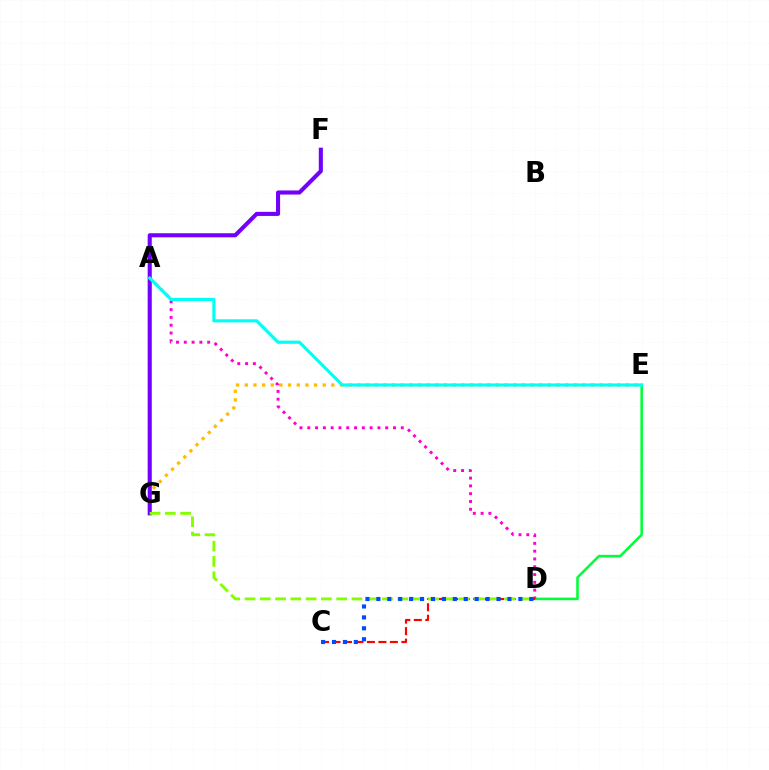{('E', 'G'): [{'color': '#ffbd00', 'line_style': 'dotted', 'thickness': 2.35}], ('D', 'E'): [{'color': '#00ff39', 'line_style': 'solid', 'thickness': 1.85}], ('F', 'G'): [{'color': '#7200ff', 'line_style': 'solid', 'thickness': 2.95}], ('A', 'D'): [{'color': '#ff00cf', 'line_style': 'dotted', 'thickness': 2.12}], ('A', 'E'): [{'color': '#00fff6', 'line_style': 'solid', 'thickness': 2.26}], ('C', 'D'): [{'color': '#ff0000', 'line_style': 'dashed', 'thickness': 1.56}, {'color': '#004bff', 'line_style': 'dotted', 'thickness': 2.97}], ('D', 'G'): [{'color': '#84ff00', 'line_style': 'dashed', 'thickness': 2.07}]}